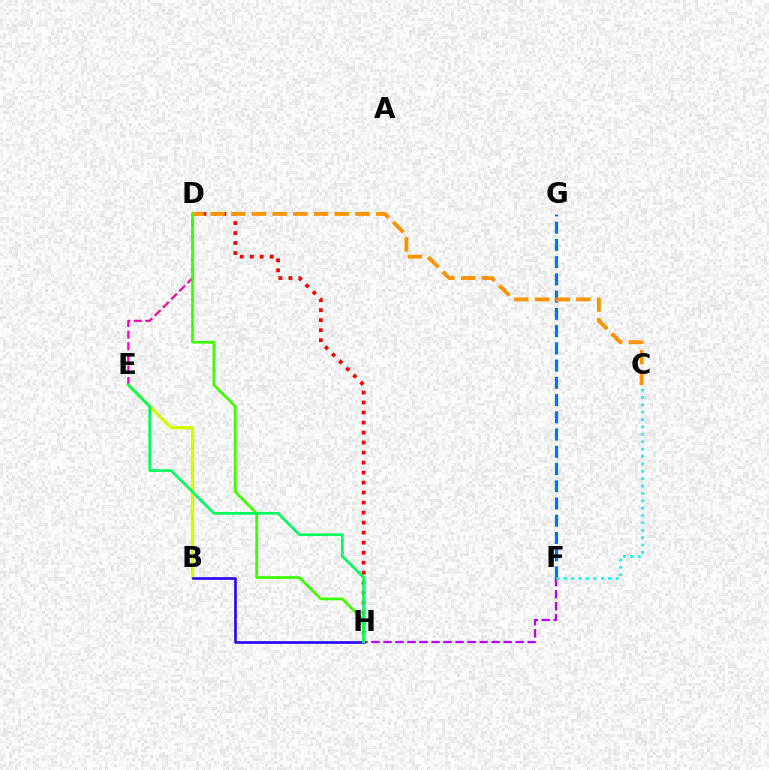{('D', 'H'): [{'color': '#ff0000', 'line_style': 'dotted', 'thickness': 2.72}, {'color': '#3dff00', 'line_style': 'solid', 'thickness': 1.96}], ('B', 'E'): [{'color': '#d1ff00', 'line_style': 'solid', 'thickness': 2.31}], ('F', 'H'): [{'color': '#b900ff', 'line_style': 'dashed', 'thickness': 1.63}], ('B', 'H'): [{'color': '#2500ff', 'line_style': 'solid', 'thickness': 1.86}], ('F', 'G'): [{'color': '#0074ff', 'line_style': 'dashed', 'thickness': 2.34}], ('D', 'E'): [{'color': '#ff00ac', 'line_style': 'dashed', 'thickness': 1.57}], ('C', 'D'): [{'color': '#ff9400', 'line_style': 'dashed', 'thickness': 2.81}], ('E', 'H'): [{'color': '#00ff5c', 'line_style': 'solid', 'thickness': 1.94}], ('C', 'F'): [{'color': '#00fff6', 'line_style': 'dotted', 'thickness': 2.01}]}